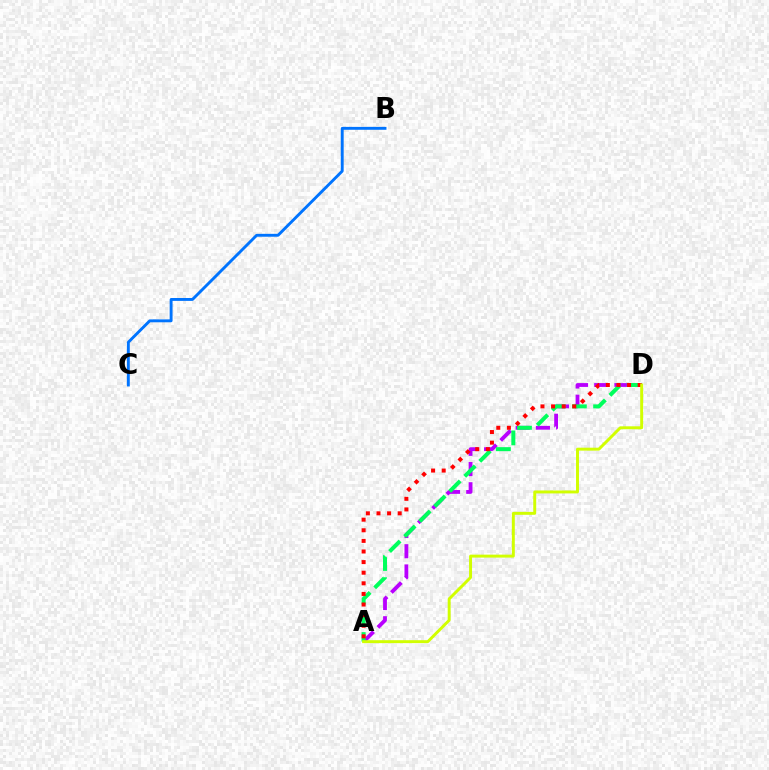{('A', 'D'): [{'color': '#b900ff', 'line_style': 'dashed', 'thickness': 2.75}, {'color': '#00ff5c', 'line_style': 'dashed', 'thickness': 2.89}, {'color': '#ff0000', 'line_style': 'dotted', 'thickness': 2.88}, {'color': '#d1ff00', 'line_style': 'solid', 'thickness': 2.12}], ('B', 'C'): [{'color': '#0074ff', 'line_style': 'solid', 'thickness': 2.08}]}